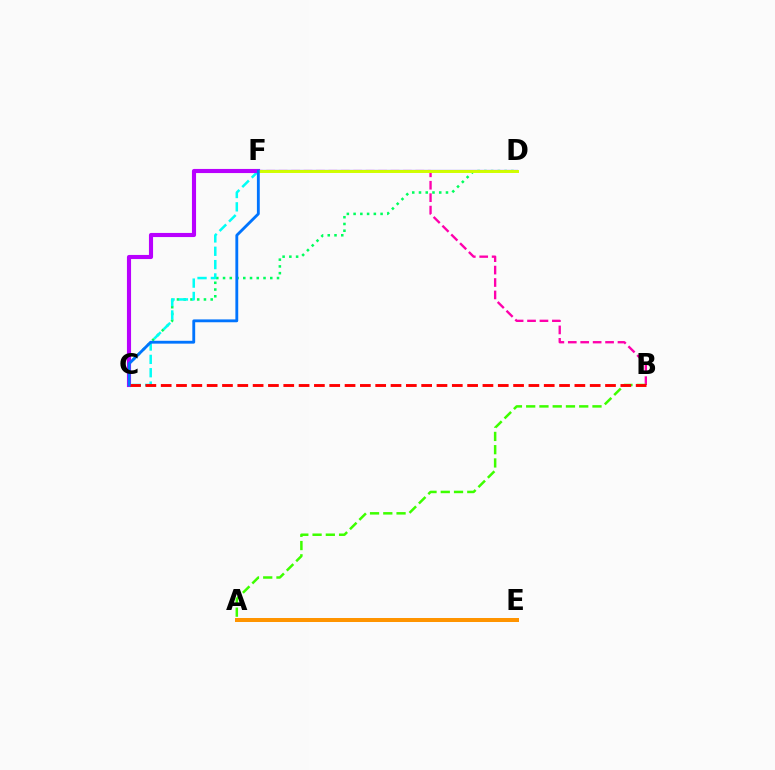{('B', 'F'): [{'color': '#ff00ac', 'line_style': 'dashed', 'thickness': 1.69}], ('C', 'D'): [{'color': '#00ff5c', 'line_style': 'dotted', 'thickness': 1.83}], ('C', 'F'): [{'color': '#00fff6', 'line_style': 'dashed', 'thickness': 1.81}, {'color': '#b900ff', 'line_style': 'solid', 'thickness': 2.96}, {'color': '#0074ff', 'line_style': 'solid', 'thickness': 2.05}], ('D', 'F'): [{'color': '#2500ff', 'line_style': 'solid', 'thickness': 1.56}, {'color': '#d1ff00', 'line_style': 'solid', 'thickness': 2.13}], ('A', 'B'): [{'color': '#3dff00', 'line_style': 'dashed', 'thickness': 1.8}], ('A', 'E'): [{'color': '#ff9400', 'line_style': 'solid', 'thickness': 2.88}], ('B', 'C'): [{'color': '#ff0000', 'line_style': 'dashed', 'thickness': 2.08}]}